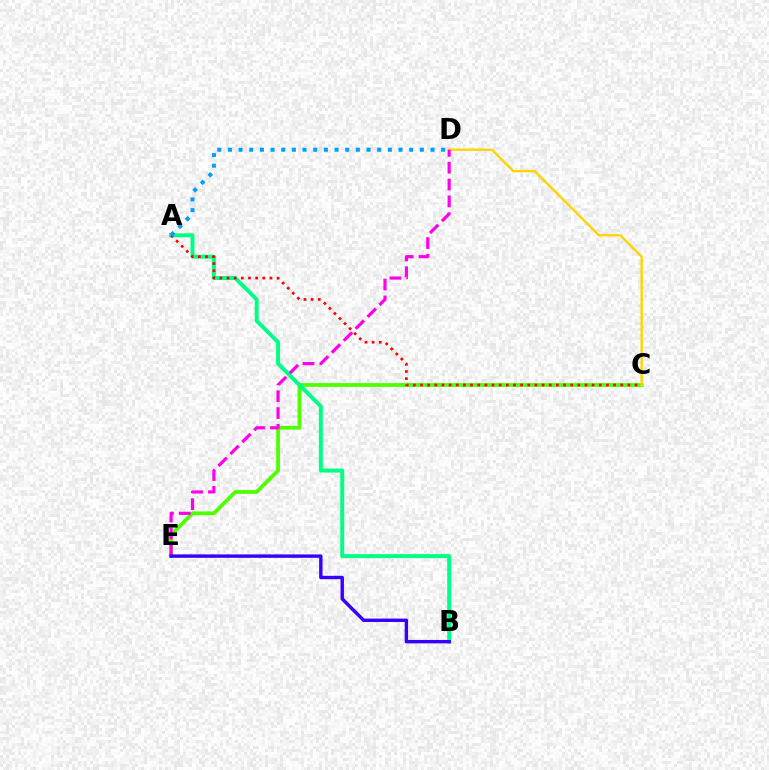{('C', 'E'): [{'color': '#4fff00', 'line_style': 'solid', 'thickness': 2.72}], ('A', 'B'): [{'color': '#00ff86', 'line_style': 'solid', 'thickness': 2.85}], ('C', 'D'): [{'color': '#ffd500', 'line_style': 'solid', 'thickness': 1.72}], ('A', 'C'): [{'color': '#ff0000', 'line_style': 'dotted', 'thickness': 1.94}], ('D', 'E'): [{'color': '#ff00ed', 'line_style': 'dashed', 'thickness': 2.29}], ('A', 'D'): [{'color': '#009eff', 'line_style': 'dotted', 'thickness': 2.9}], ('B', 'E'): [{'color': '#3700ff', 'line_style': 'solid', 'thickness': 2.46}]}